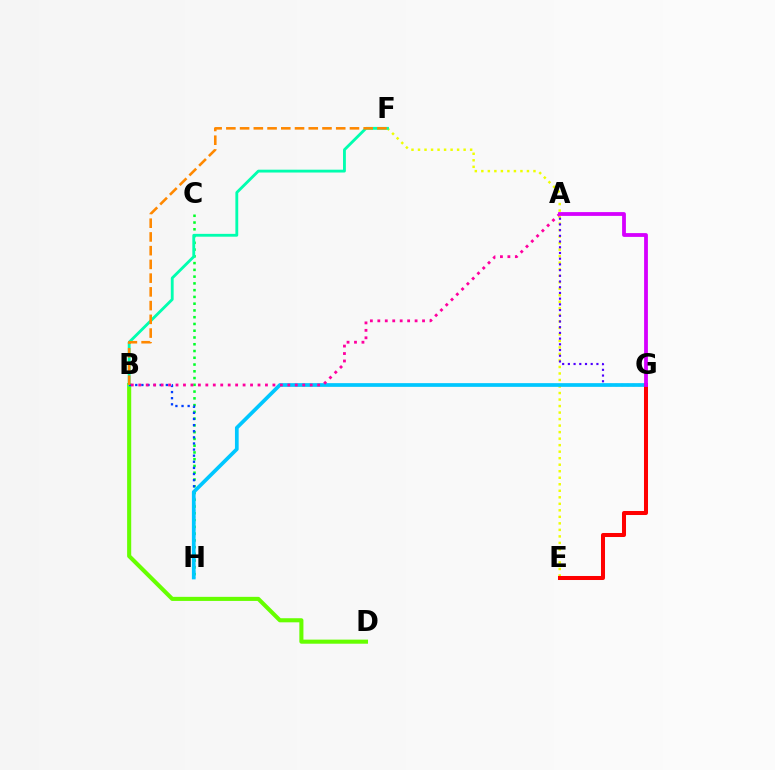{('B', 'D'): [{'color': '#66ff00', 'line_style': 'solid', 'thickness': 2.94}], ('C', 'H'): [{'color': '#00ff27', 'line_style': 'dotted', 'thickness': 1.84}], ('E', 'F'): [{'color': '#eeff00', 'line_style': 'dotted', 'thickness': 1.77}], ('A', 'G'): [{'color': '#4f00ff', 'line_style': 'dotted', 'thickness': 1.55}, {'color': '#d600ff', 'line_style': 'solid', 'thickness': 2.74}], ('B', 'F'): [{'color': '#00ffaf', 'line_style': 'solid', 'thickness': 2.04}, {'color': '#ff8800', 'line_style': 'dashed', 'thickness': 1.87}], ('B', 'H'): [{'color': '#003fff', 'line_style': 'dotted', 'thickness': 1.66}], ('G', 'H'): [{'color': '#00c7ff', 'line_style': 'solid', 'thickness': 2.67}], ('E', 'G'): [{'color': '#ff0000', 'line_style': 'solid', 'thickness': 2.9}], ('A', 'B'): [{'color': '#ff00a0', 'line_style': 'dotted', 'thickness': 2.02}]}